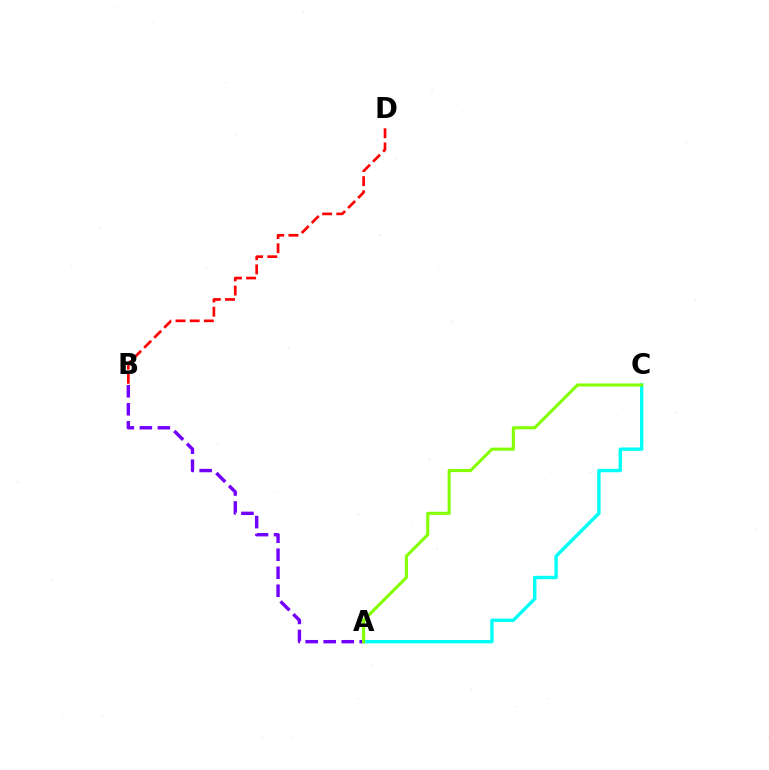{('A', 'C'): [{'color': '#00fff6', 'line_style': 'solid', 'thickness': 2.44}, {'color': '#84ff00', 'line_style': 'solid', 'thickness': 2.22}], ('A', 'B'): [{'color': '#7200ff', 'line_style': 'dashed', 'thickness': 2.45}], ('B', 'D'): [{'color': '#ff0000', 'line_style': 'dashed', 'thickness': 1.93}]}